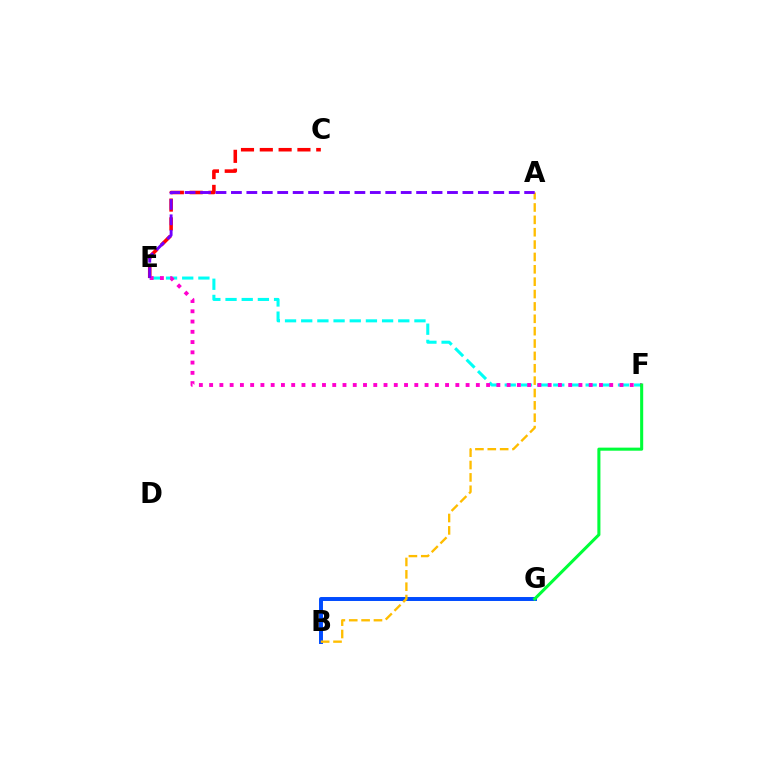{('B', 'G'): [{'color': '#84ff00', 'line_style': 'solid', 'thickness': 1.6}, {'color': '#004bff', 'line_style': 'solid', 'thickness': 2.84}], ('C', 'E'): [{'color': '#ff0000', 'line_style': 'dashed', 'thickness': 2.56}], ('E', 'F'): [{'color': '#00fff6', 'line_style': 'dashed', 'thickness': 2.2}, {'color': '#ff00cf', 'line_style': 'dotted', 'thickness': 2.79}], ('A', 'B'): [{'color': '#ffbd00', 'line_style': 'dashed', 'thickness': 1.68}], ('F', 'G'): [{'color': '#00ff39', 'line_style': 'solid', 'thickness': 2.21}], ('A', 'E'): [{'color': '#7200ff', 'line_style': 'dashed', 'thickness': 2.1}]}